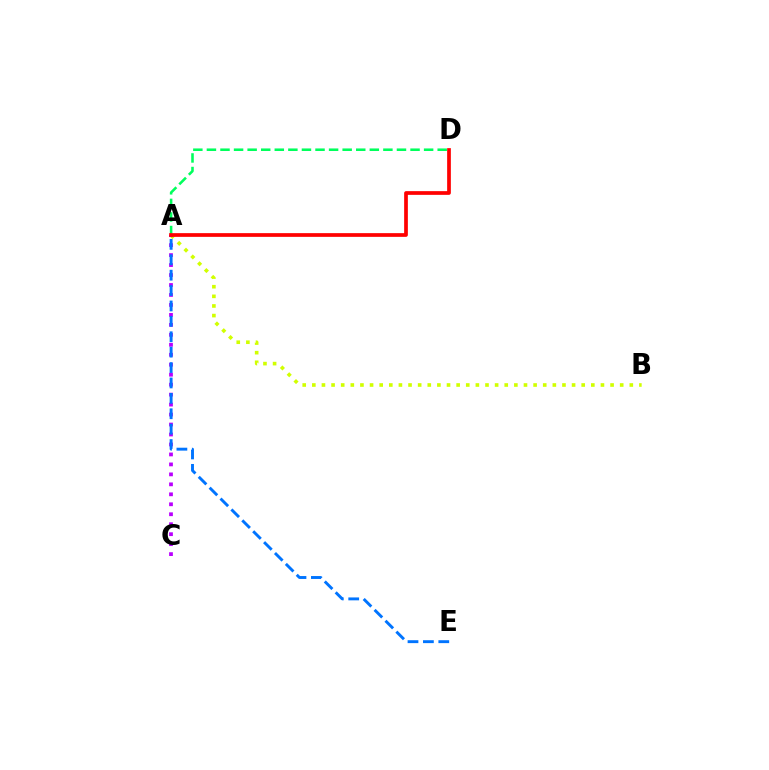{('A', 'B'): [{'color': '#d1ff00', 'line_style': 'dotted', 'thickness': 2.61}], ('A', 'D'): [{'color': '#00ff5c', 'line_style': 'dashed', 'thickness': 1.84}, {'color': '#ff0000', 'line_style': 'solid', 'thickness': 2.67}], ('A', 'C'): [{'color': '#b900ff', 'line_style': 'dotted', 'thickness': 2.71}], ('A', 'E'): [{'color': '#0074ff', 'line_style': 'dashed', 'thickness': 2.09}]}